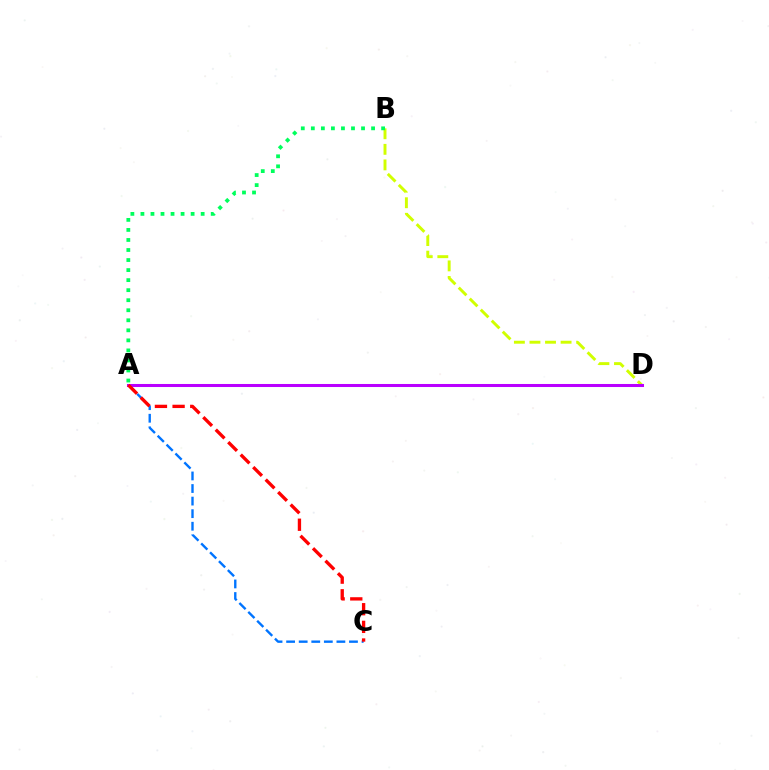{('B', 'D'): [{'color': '#d1ff00', 'line_style': 'dashed', 'thickness': 2.11}], ('A', 'C'): [{'color': '#0074ff', 'line_style': 'dashed', 'thickness': 1.71}, {'color': '#ff0000', 'line_style': 'dashed', 'thickness': 2.4}], ('A', 'D'): [{'color': '#b900ff', 'line_style': 'solid', 'thickness': 2.19}], ('A', 'B'): [{'color': '#00ff5c', 'line_style': 'dotted', 'thickness': 2.73}]}